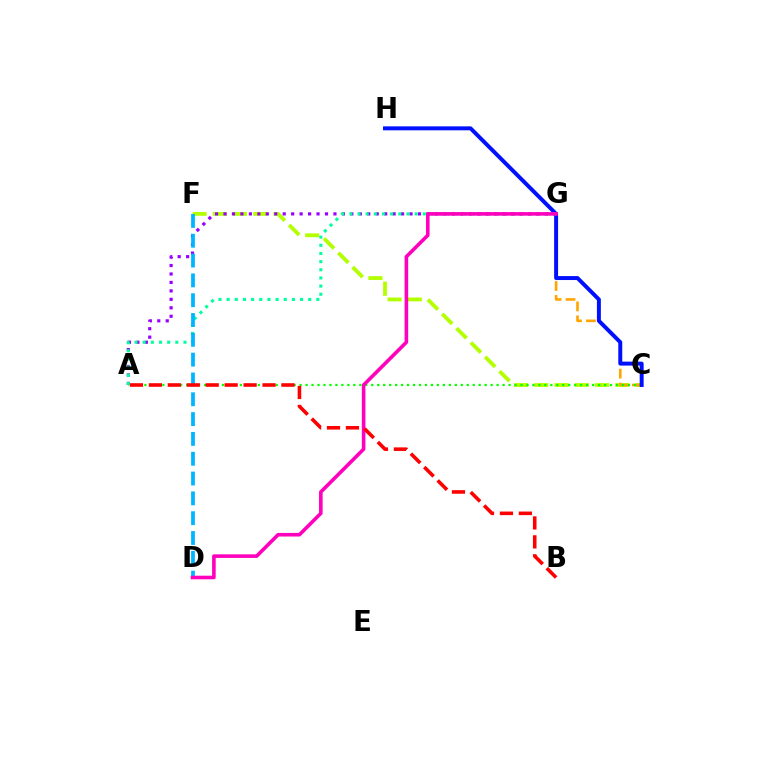{('C', 'F'): [{'color': '#b3ff00', 'line_style': 'dashed', 'thickness': 2.75}], ('C', 'G'): [{'color': '#ffa500', 'line_style': 'dashed', 'thickness': 1.89}], ('A', 'C'): [{'color': '#08ff00', 'line_style': 'dotted', 'thickness': 1.62}], ('A', 'G'): [{'color': '#9b00ff', 'line_style': 'dotted', 'thickness': 2.3}, {'color': '#00ff9d', 'line_style': 'dotted', 'thickness': 2.22}], ('C', 'H'): [{'color': '#0010ff', 'line_style': 'solid', 'thickness': 2.85}], ('D', 'F'): [{'color': '#00b5ff', 'line_style': 'dashed', 'thickness': 2.69}], ('D', 'G'): [{'color': '#ff00bd', 'line_style': 'solid', 'thickness': 2.59}], ('A', 'B'): [{'color': '#ff0000', 'line_style': 'dashed', 'thickness': 2.57}]}